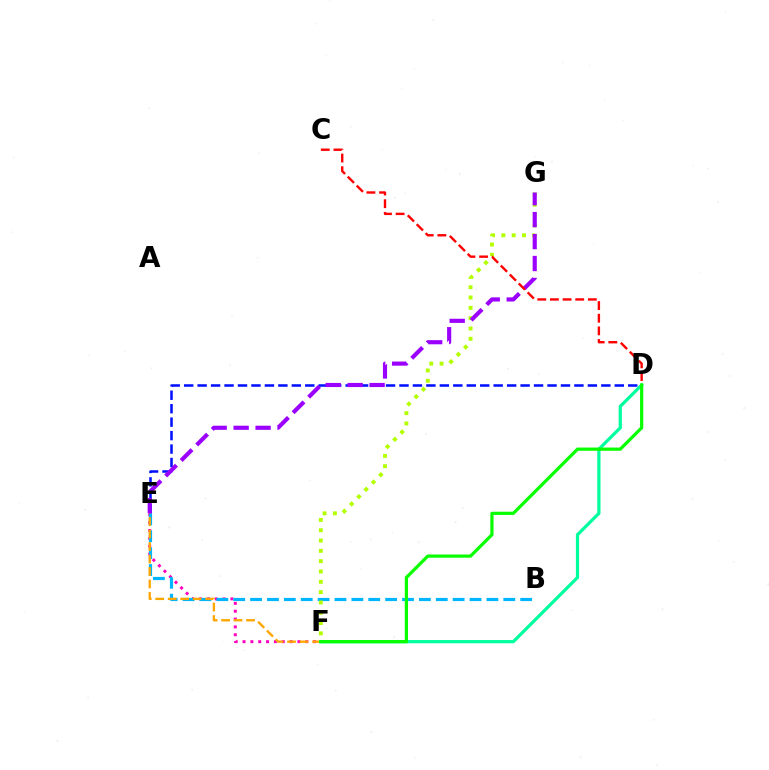{('E', 'F'): [{'color': '#ff00bd', 'line_style': 'dotted', 'thickness': 2.13}, {'color': '#ffa500', 'line_style': 'dashed', 'thickness': 1.69}], ('D', 'E'): [{'color': '#0010ff', 'line_style': 'dashed', 'thickness': 1.83}], ('B', 'E'): [{'color': '#00b5ff', 'line_style': 'dashed', 'thickness': 2.29}], ('F', 'G'): [{'color': '#b3ff00', 'line_style': 'dotted', 'thickness': 2.8}], ('E', 'G'): [{'color': '#9b00ff', 'line_style': 'dashed', 'thickness': 2.98}], ('D', 'F'): [{'color': '#00ff9d', 'line_style': 'solid', 'thickness': 2.32}, {'color': '#08ff00', 'line_style': 'solid', 'thickness': 2.31}], ('C', 'D'): [{'color': '#ff0000', 'line_style': 'dashed', 'thickness': 1.72}]}